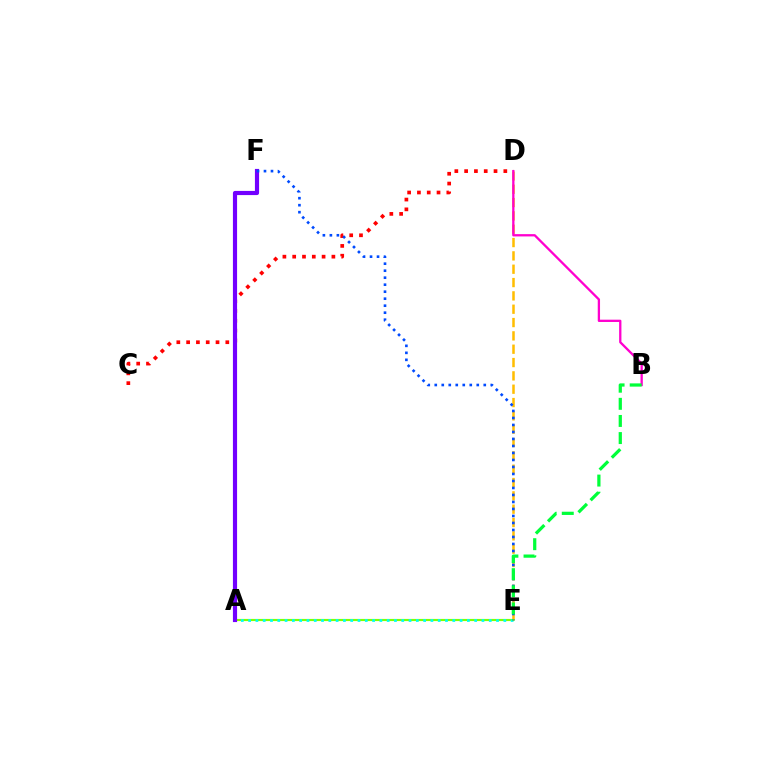{('A', 'E'): [{'color': '#84ff00', 'line_style': 'solid', 'thickness': 1.55}, {'color': '#00fff6', 'line_style': 'dotted', 'thickness': 1.98}], ('D', 'E'): [{'color': '#ffbd00', 'line_style': 'dashed', 'thickness': 1.81}], ('C', 'D'): [{'color': '#ff0000', 'line_style': 'dotted', 'thickness': 2.66}], ('A', 'F'): [{'color': '#7200ff', 'line_style': 'solid', 'thickness': 2.99}], ('E', 'F'): [{'color': '#004bff', 'line_style': 'dotted', 'thickness': 1.9}], ('B', 'D'): [{'color': '#ff00cf', 'line_style': 'solid', 'thickness': 1.65}], ('B', 'E'): [{'color': '#00ff39', 'line_style': 'dashed', 'thickness': 2.33}]}